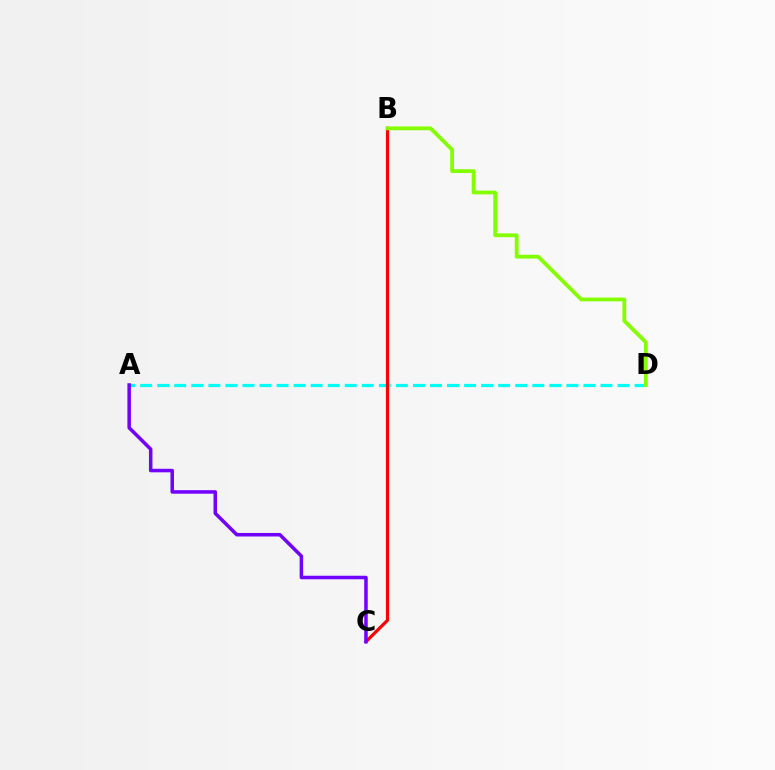{('A', 'D'): [{'color': '#00fff6', 'line_style': 'dashed', 'thickness': 2.32}], ('B', 'C'): [{'color': '#ff0000', 'line_style': 'solid', 'thickness': 2.3}], ('A', 'C'): [{'color': '#7200ff', 'line_style': 'solid', 'thickness': 2.53}], ('B', 'D'): [{'color': '#84ff00', 'line_style': 'solid', 'thickness': 2.74}]}